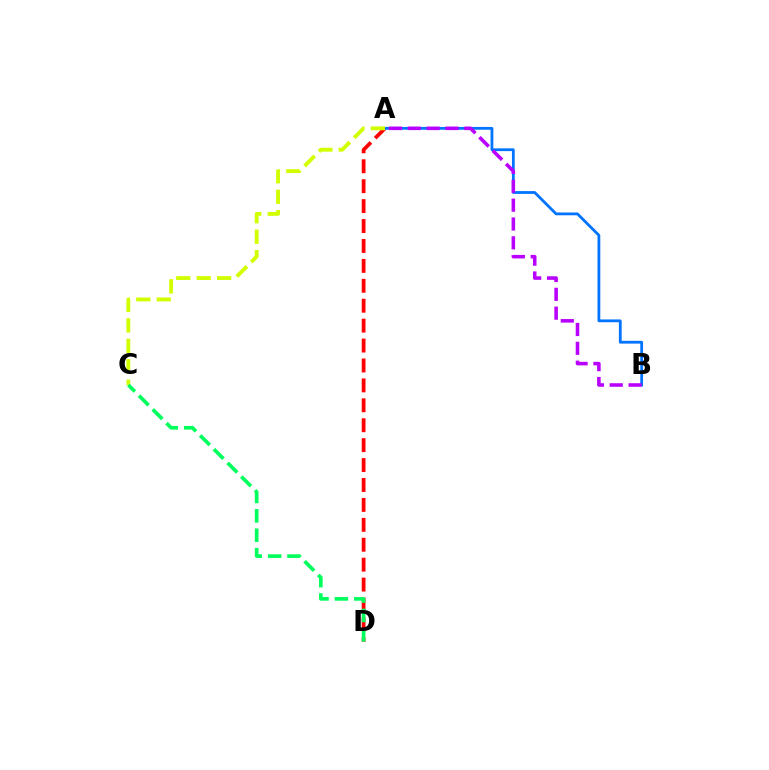{('A', 'D'): [{'color': '#ff0000', 'line_style': 'dashed', 'thickness': 2.71}], ('A', 'B'): [{'color': '#0074ff', 'line_style': 'solid', 'thickness': 2.01}, {'color': '#b900ff', 'line_style': 'dashed', 'thickness': 2.56}], ('A', 'C'): [{'color': '#d1ff00', 'line_style': 'dashed', 'thickness': 2.78}], ('C', 'D'): [{'color': '#00ff5c', 'line_style': 'dashed', 'thickness': 2.64}]}